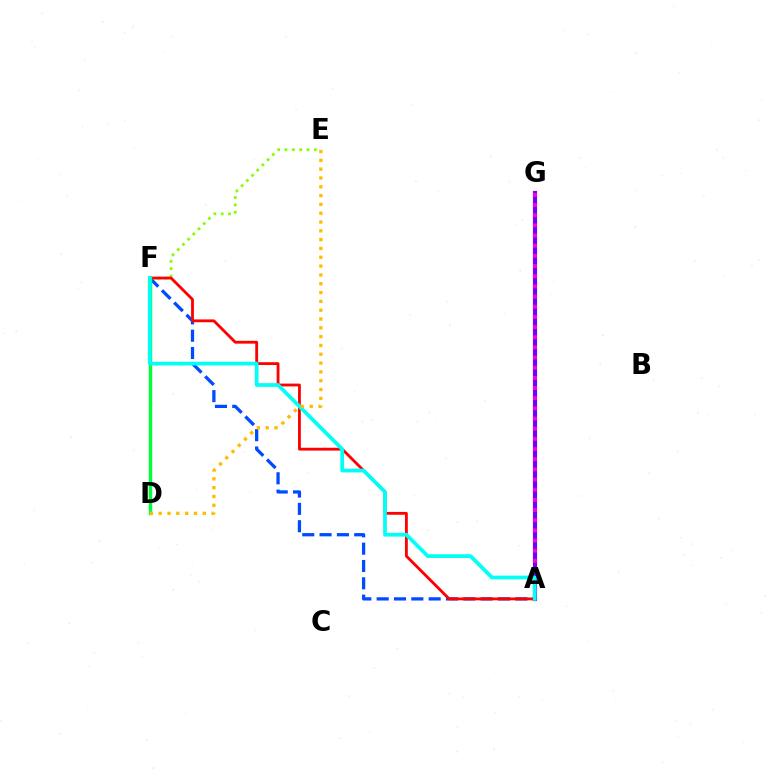{('E', 'F'): [{'color': '#84ff00', 'line_style': 'dotted', 'thickness': 2.0}], ('A', 'F'): [{'color': '#004bff', 'line_style': 'dashed', 'thickness': 2.35}, {'color': '#ff0000', 'line_style': 'solid', 'thickness': 2.04}, {'color': '#00fff6', 'line_style': 'solid', 'thickness': 2.69}], ('A', 'G'): [{'color': '#7200ff', 'line_style': 'solid', 'thickness': 2.99}, {'color': '#ff00cf', 'line_style': 'dotted', 'thickness': 2.76}], ('D', 'F'): [{'color': '#00ff39', 'line_style': 'solid', 'thickness': 2.45}], ('D', 'E'): [{'color': '#ffbd00', 'line_style': 'dotted', 'thickness': 2.4}]}